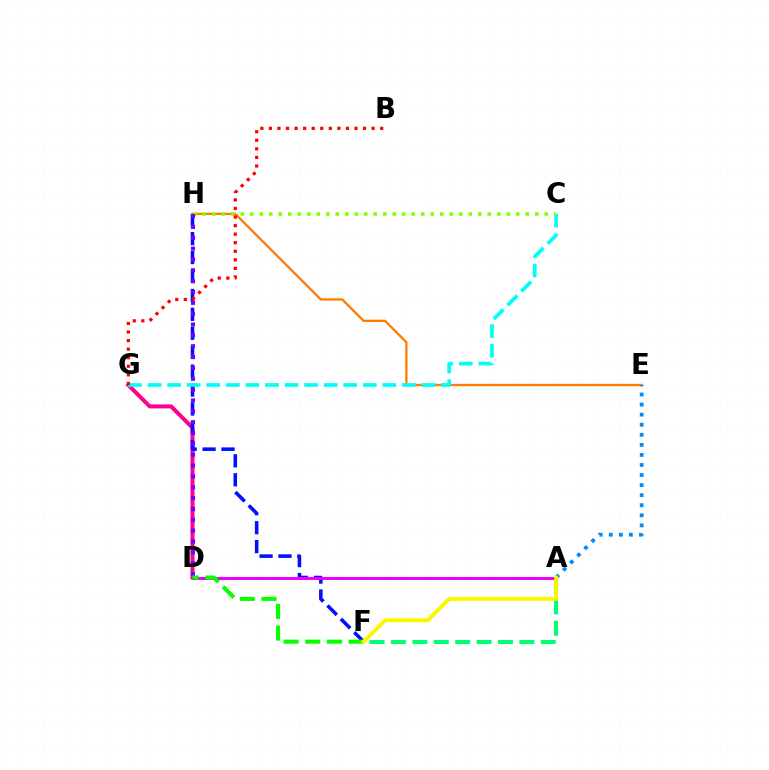{('D', 'G'): [{'color': '#ff0094', 'line_style': 'solid', 'thickness': 2.91}], ('E', 'H'): [{'color': '#ff7c00', 'line_style': 'solid', 'thickness': 1.67}], ('A', 'F'): [{'color': '#00ff74', 'line_style': 'dashed', 'thickness': 2.91}, {'color': '#fcf500', 'line_style': 'solid', 'thickness': 2.87}], ('F', 'H'): [{'color': '#0010ff', 'line_style': 'dashed', 'thickness': 2.57}], ('A', 'E'): [{'color': '#008cff', 'line_style': 'dotted', 'thickness': 2.73}], ('C', 'G'): [{'color': '#00fff6', 'line_style': 'dashed', 'thickness': 2.66}], ('C', 'H'): [{'color': '#84ff00', 'line_style': 'dotted', 'thickness': 2.58}], ('D', 'H'): [{'color': '#7200ff', 'line_style': 'dotted', 'thickness': 2.95}], ('A', 'D'): [{'color': '#ee00ff', 'line_style': 'solid', 'thickness': 2.21}], ('B', 'G'): [{'color': '#ff0000', 'line_style': 'dotted', 'thickness': 2.33}], ('D', 'F'): [{'color': '#08ff00', 'line_style': 'dashed', 'thickness': 2.94}]}